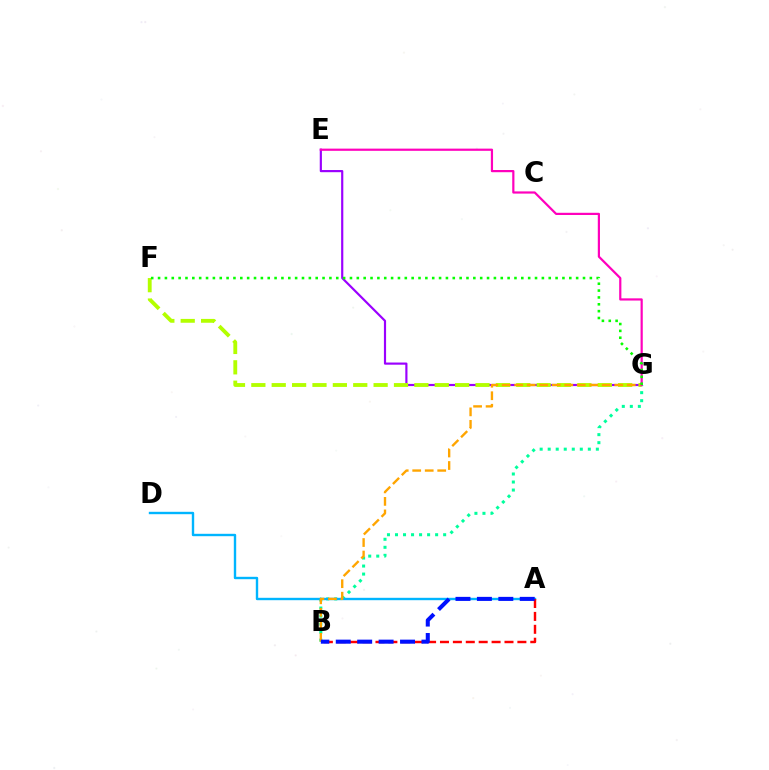{('E', 'G'): [{'color': '#9b00ff', 'line_style': 'solid', 'thickness': 1.56}, {'color': '#ff00bd', 'line_style': 'solid', 'thickness': 1.59}], ('F', 'G'): [{'color': '#b3ff00', 'line_style': 'dashed', 'thickness': 2.77}, {'color': '#08ff00', 'line_style': 'dotted', 'thickness': 1.86}], ('B', 'G'): [{'color': '#00ff9d', 'line_style': 'dotted', 'thickness': 2.18}, {'color': '#ffa500', 'line_style': 'dashed', 'thickness': 1.7}], ('A', 'D'): [{'color': '#00b5ff', 'line_style': 'solid', 'thickness': 1.72}], ('A', 'B'): [{'color': '#ff0000', 'line_style': 'dashed', 'thickness': 1.75}, {'color': '#0010ff', 'line_style': 'dashed', 'thickness': 2.91}]}